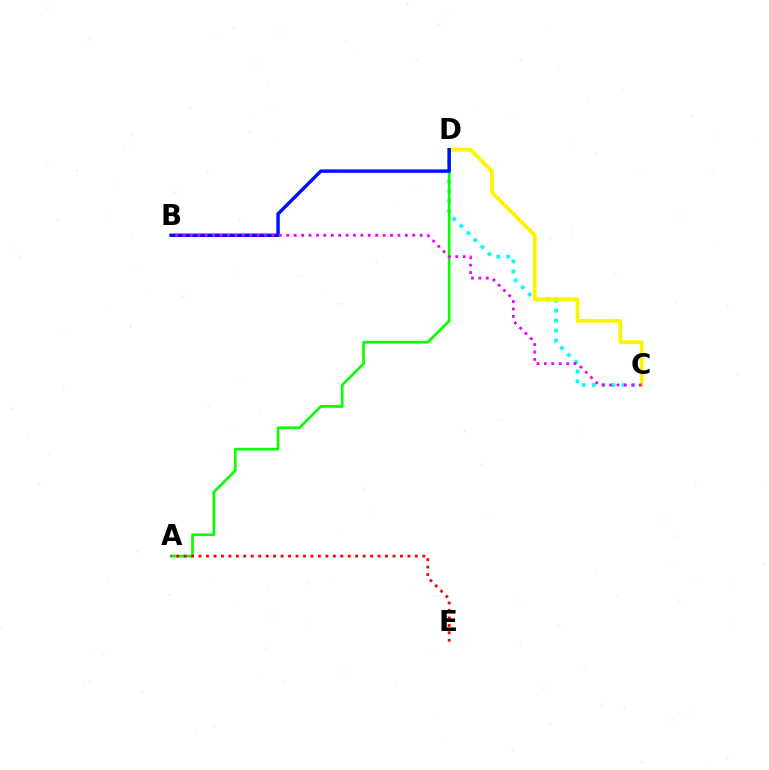{('C', 'D'): [{'color': '#00fff6', 'line_style': 'dotted', 'thickness': 2.7}, {'color': '#fcf500', 'line_style': 'solid', 'thickness': 2.74}], ('A', 'D'): [{'color': '#08ff00', 'line_style': 'solid', 'thickness': 1.93}], ('B', 'D'): [{'color': '#0010ff', 'line_style': 'solid', 'thickness': 2.47}], ('A', 'E'): [{'color': '#ff0000', 'line_style': 'dotted', 'thickness': 2.03}], ('B', 'C'): [{'color': '#ee00ff', 'line_style': 'dotted', 'thickness': 2.01}]}